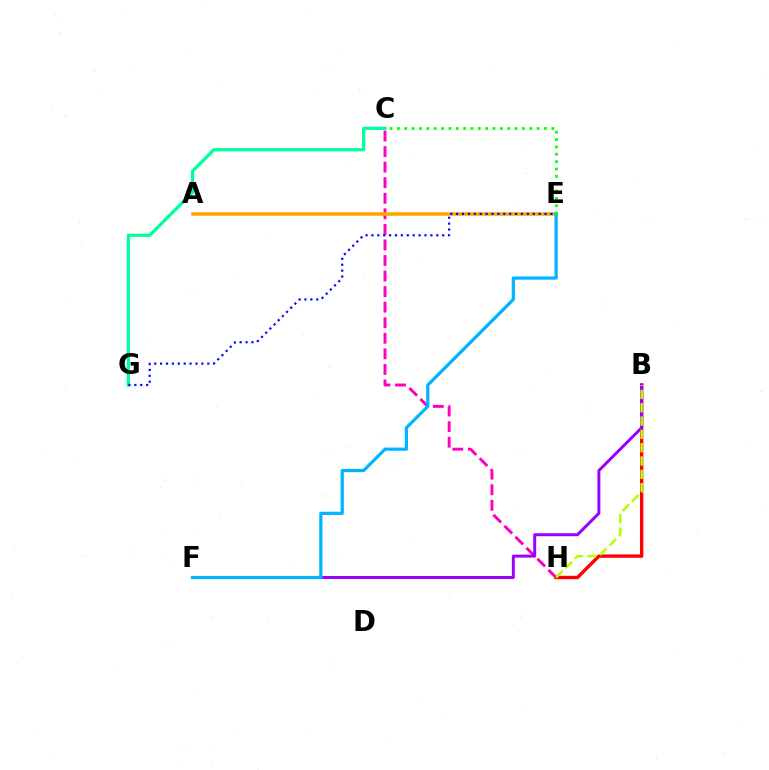{('C', 'H'): [{'color': '#ff00bd', 'line_style': 'dashed', 'thickness': 2.11}], ('B', 'H'): [{'color': '#ff0000', 'line_style': 'solid', 'thickness': 2.43}, {'color': '#b3ff00', 'line_style': 'dashed', 'thickness': 1.81}], ('A', 'E'): [{'color': '#ffa500', 'line_style': 'solid', 'thickness': 2.57}], ('C', 'G'): [{'color': '#00ff9d', 'line_style': 'solid', 'thickness': 2.34}], ('B', 'F'): [{'color': '#9b00ff', 'line_style': 'solid', 'thickness': 2.15}], ('E', 'F'): [{'color': '#00b5ff', 'line_style': 'solid', 'thickness': 2.32}], ('E', 'G'): [{'color': '#0010ff', 'line_style': 'dotted', 'thickness': 1.6}], ('C', 'E'): [{'color': '#08ff00', 'line_style': 'dotted', 'thickness': 2.0}]}